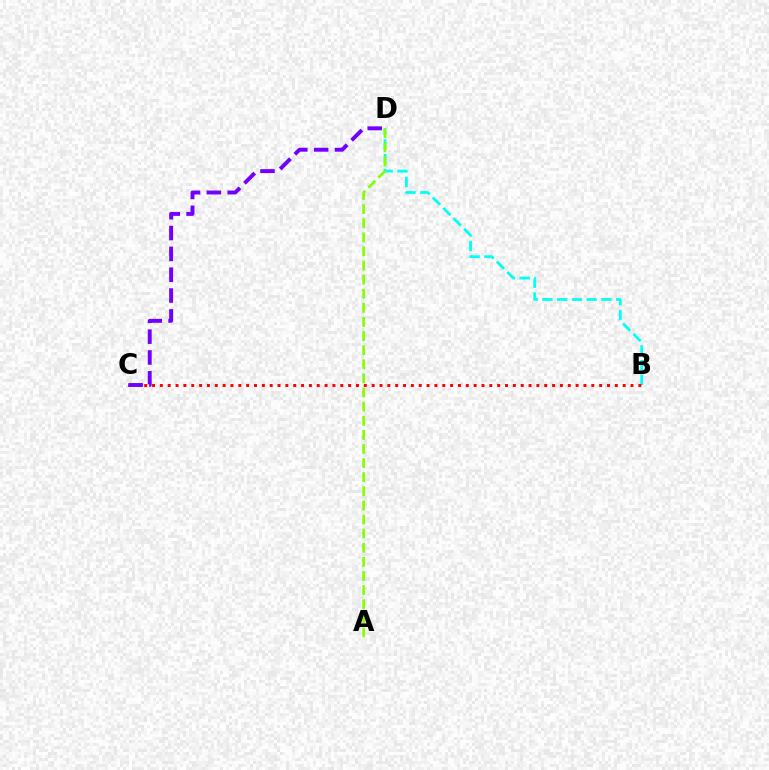{('B', 'D'): [{'color': '#00fff6', 'line_style': 'dashed', 'thickness': 2.0}], ('B', 'C'): [{'color': '#ff0000', 'line_style': 'dotted', 'thickness': 2.13}], ('A', 'D'): [{'color': '#84ff00', 'line_style': 'dashed', 'thickness': 1.92}], ('C', 'D'): [{'color': '#7200ff', 'line_style': 'dashed', 'thickness': 2.83}]}